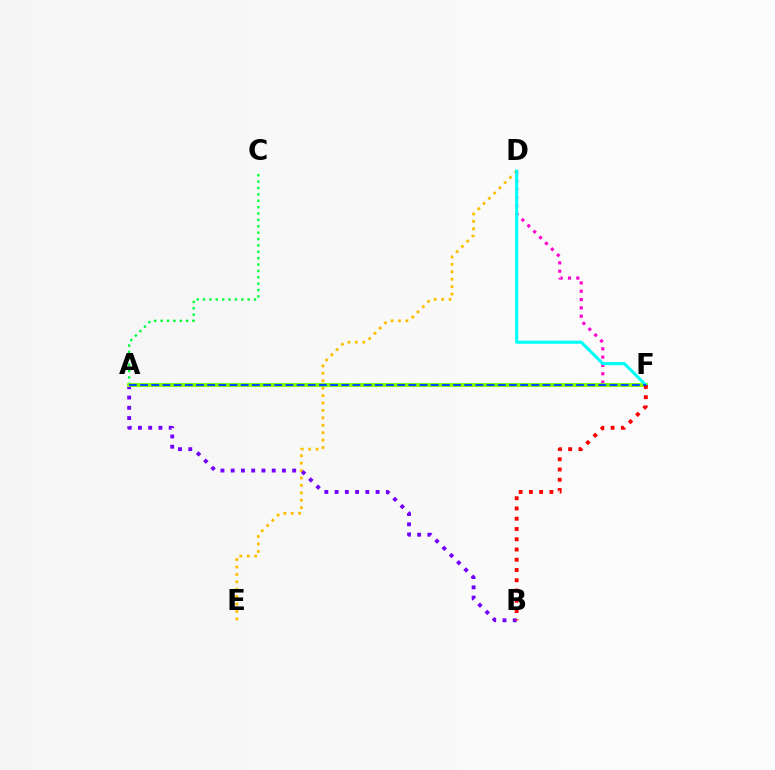{('A', 'C'): [{'color': '#00ff39', 'line_style': 'dotted', 'thickness': 1.73}], ('D', 'E'): [{'color': '#ffbd00', 'line_style': 'dotted', 'thickness': 2.02}], ('D', 'F'): [{'color': '#ff00cf', 'line_style': 'dotted', 'thickness': 2.26}, {'color': '#00fff6', 'line_style': 'solid', 'thickness': 2.22}], ('A', 'B'): [{'color': '#7200ff', 'line_style': 'dotted', 'thickness': 2.78}], ('A', 'F'): [{'color': '#84ff00', 'line_style': 'solid', 'thickness': 2.84}, {'color': '#004bff', 'line_style': 'dashed', 'thickness': 1.52}], ('B', 'F'): [{'color': '#ff0000', 'line_style': 'dotted', 'thickness': 2.79}]}